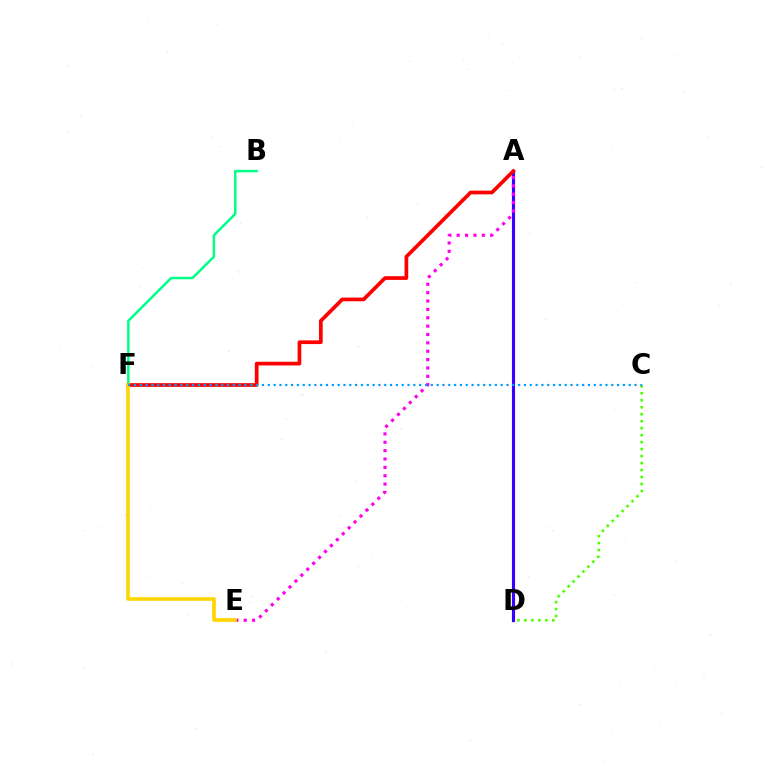{('C', 'D'): [{'color': '#4fff00', 'line_style': 'dotted', 'thickness': 1.9}], ('B', 'F'): [{'color': '#00ff86', 'line_style': 'solid', 'thickness': 1.79}], ('A', 'D'): [{'color': '#3700ff', 'line_style': 'solid', 'thickness': 2.25}], ('A', 'E'): [{'color': '#ff00ed', 'line_style': 'dotted', 'thickness': 2.27}], ('A', 'F'): [{'color': '#ff0000', 'line_style': 'solid', 'thickness': 2.66}], ('E', 'F'): [{'color': '#ffd500', 'line_style': 'solid', 'thickness': 2.62}], ('C', 'F'): [{'color': '#009eff', 'line_style': 'dotted', 'thickness': 1.58}]}